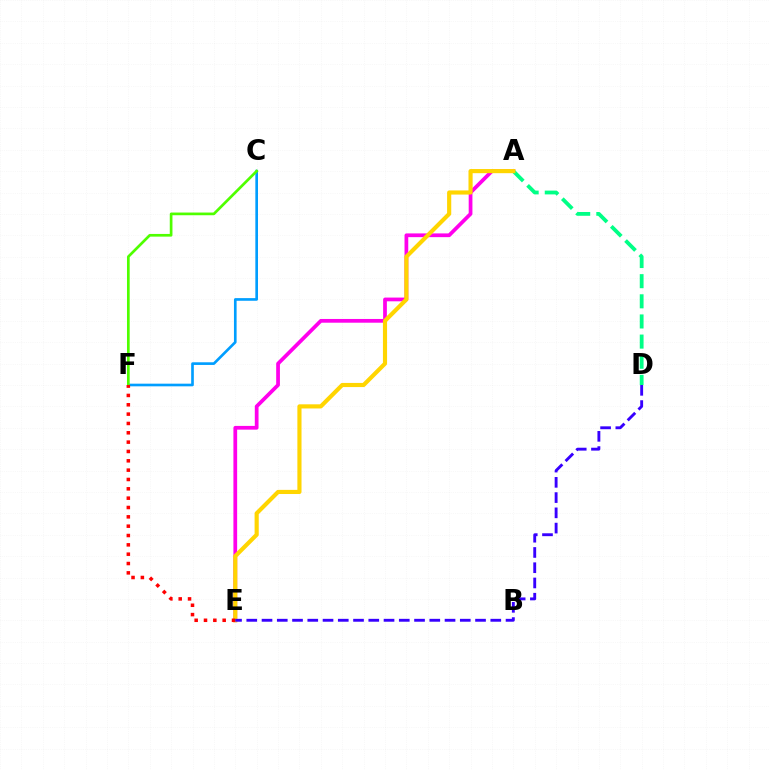{('A', 'E'): [{'color': '#ff00ed', 'line_style': 'solid', 'thickness': 2.69}, {'color': '#ffd500', 'line_style': 'solid', 'thickness': 2.98}], ('C', 'F'): [{'color': '#009eff', 'line_style': 'solid', 'thickness': 1.91}, {'color': '#4fff00', 'line_style': 'solid', 'thickness': 1.94}], ('A', 'D'): [{'color': '#00ff86', 'line_style': 'dashed', 'thickness': 2.74}], ('E', 'F'): [{'color': '#ff0000', 'line_style': 'dotted', 'thickness': 2.54}], ('D', 'E'): [{'color': '#3700ff', 'line_style': 'dashed', 'thickness': 2.07}]}